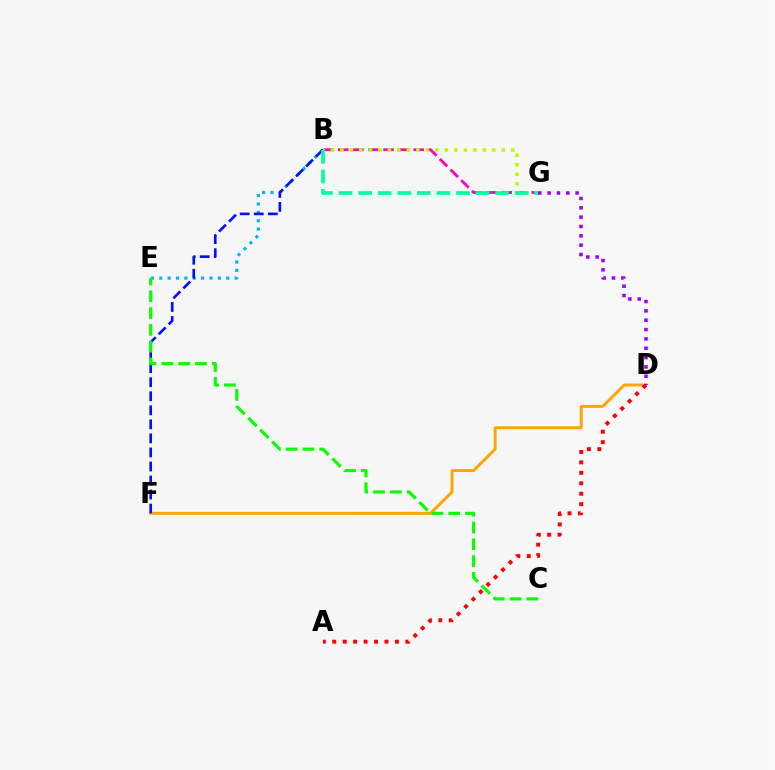{('B', 'E'): [{'color': '#00b5ff', 'line_style': 'dotted', 'thickness': 2.28}], ('D', 'F'): [{'color': '#ffa500', 'line_style': 'solid', 'thickness': 2.13}], ('A', 'D'): [{'color': '#ff0000', 'line_style': 'dotted', 'thickness': 2.84}], ('B', 'G'): [{'color': '#ff00bd', 'line_style': 'dashed', 'thickness': 2.05}, {'color': '#b3ff00', 'line_style': 'dotted', 'thickness': 2.58}, {'color': '#00ff9d', 'line_style': 'dashed', 'thickness': 2.66}], ('D', 'G'): [{'color': '#9b00ff', 'line_style': 'dotted', 'thickness': 2.54}], ('B', 'F'): [{'color': '#0010ff', 'line_style': 'dashed', 'thickness': 1.91}], ('C', 'E'): [{'color': '#08ff00', 'line_style': 'dashed', 'thickness': 2.28}]}